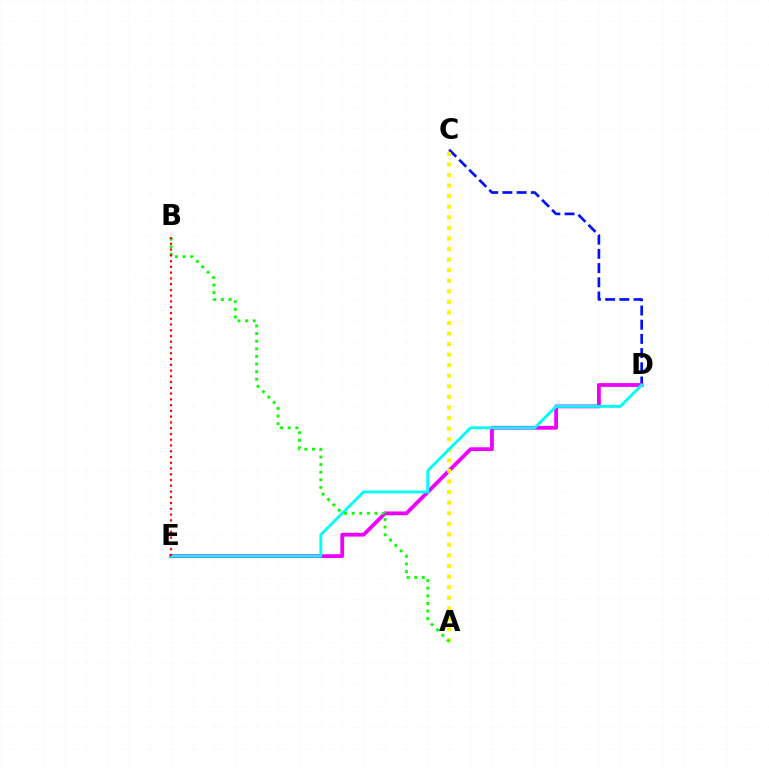{('C', 'D'): [{'color': '#0010ff', 'line_style': 'dashed', 'thickness': 1.93}], ('D', 'E'): [{'color': '#ee00ff', 'line_style': 'solid', 'thickness': 2.72}, {'color': '#00fff6', 'line_style': 'solid', 'thickness': 2.09}], ('A', 'C'): [{'color': '#fcf500', 'line_style': 'dotted', 'thickness': 2.87}], ('A', 'B'): [{'color': '#08ff00', 'line_style': 'dotted', 'thickness': 2.07}], ('B', 'E'): [{'color': '#ff0000', 'line_style': 'dotted', 'thickness': 1.57}]}